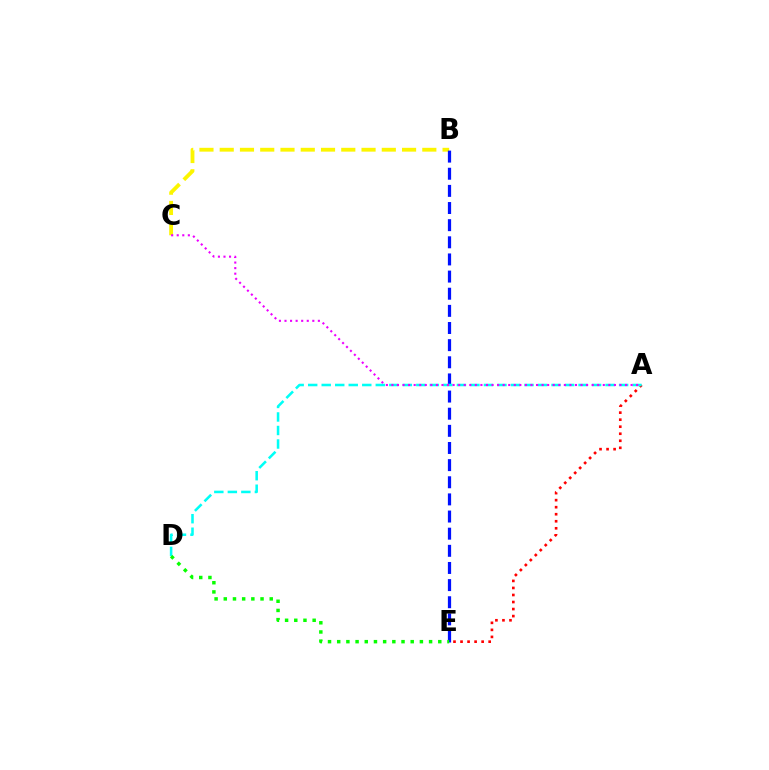{('B', 'C'): [{'color': '#fcf500', 'line_style': 'dashed', 'thickness': 2.75}], ('B', 'E'): [{'color': '#0010ff', 'line_style': 'dashed', 'thickness': 2.33}], ('A', 'E'): [{'color': '#ff0000', 'line_style': 'dotted', 'thickness': 1.91}], ('A', 'D'): [{'color': '#00fff6', 'line_style': 'dashed', 'thickness': 1.84}], ('A', 'C'): [{'color': '#ee00ff', 'line_style': 'dotted', 'thickness': 1.51}], ('D', 'E'): [{'color': '#08ff00', 'line_style': 'dotted', 'thickness': 2.5}]}